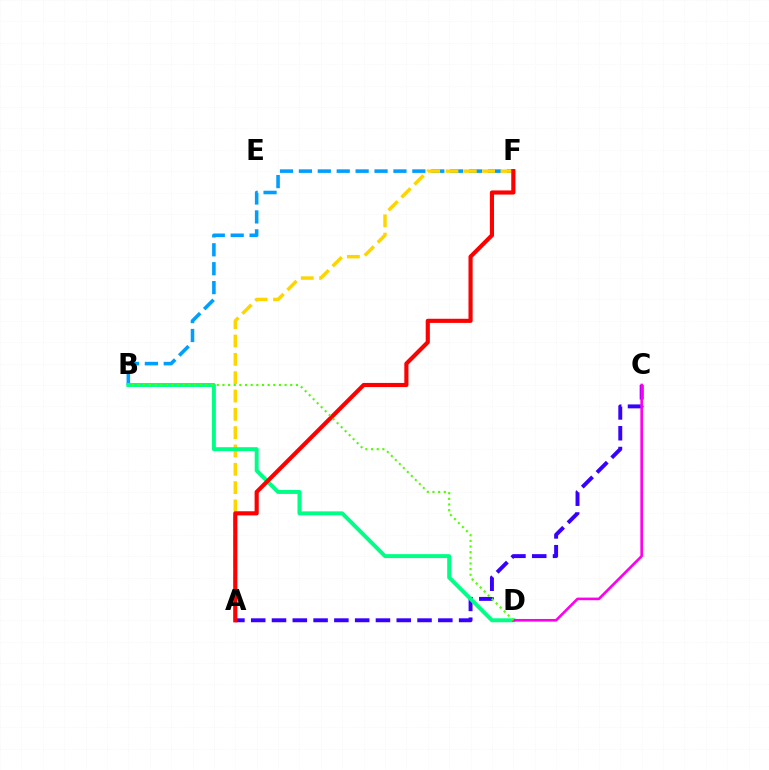{('B', 'F'): [{'color': '#009eff', 'line_style': 'dashed', 'thickness': 2.57}], ('A', 'C'): [{'color': '#3700ff', 'line_style': 'dashed', 'thickness': 2.82}], ('A', 'F'): [{'color': '#ffd500', 'line_style': 'dashed', 'thickness': 2.49}, {'color': '#ff0000', 'line_style': 'solid', 'thickness': 2.98}], ('B', 'D'): [{'color': '#00ff86', 'line_style': 'solid', 'thickness': 2.85}, {'color': '#4fff00', 'line_style': 'dotted', 'thickness': 1.54}], ('C', 'D'): [{'color': '#ff00ed', 'line_style': 'solid', 'thickness': 1.89}]}